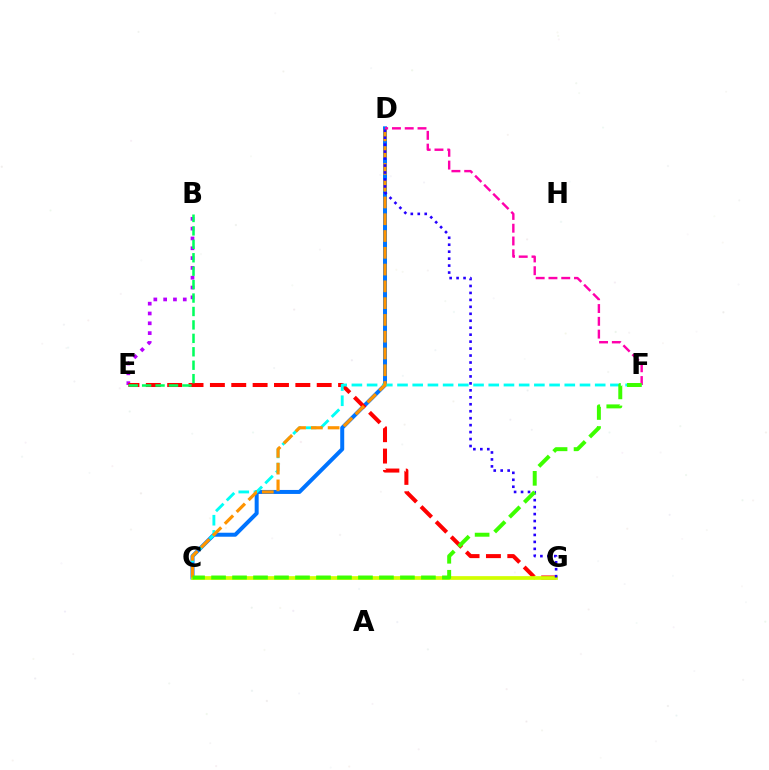{('B', 'E'): [{'color': '#b900ff', 'line_style': 'dotted', 'thickness': 2.67}, {'color': '#00ff5c', 'line_style': 'dashed', 'thickness': 1.82}], ('C', 'D'): [{'color': '#0074ff', 'line_style': 'solid', 'thickness': 2.87}, {'color': '#ff9400', 'line_style': 'dashed', 'thickness': 2.28}], ('D', 'F'): [{'color': '#ff00ac', 'line_style': 'dashed', 'thickness': 1.74}], ('E', 'G'): [{'color': '#ff0000', 'line_style': 'dashed', 'thickness': 2.9}], ('C', 'F'): [{'color': '#00fff6', 'line_style': 'dashed', 'thickness': 2.07}, {'color': '#3dff00', 'line_style': 'dashed', 'thickness': 2.85}], ('C', 'G'): [{'color': '#d1ff00', 'line_style': 'solid', 'thickness': 2.68}], ('D', 'G'): [{'color': '#2500ff', 'line_style': 'dotted', 'thickness': 1.89}]}